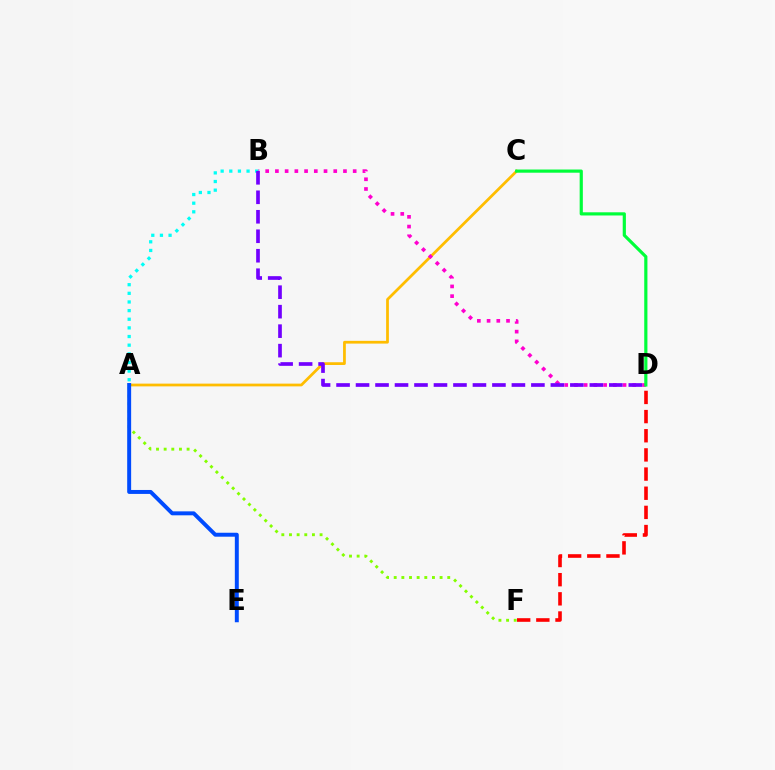{('A', 'C'): [{'color': '#ffbd00', 'line_style': 'solid', 'thickness': 1.98}], ('A', 'F'): [{'color': '#84ff00', 'line_style': 'dotted', 'thickness': 2.08}], ('B', 'D'): [{'color': '#ff00cf', 'line_style': 'dotted', 'thickness': 2.64}, {'color': '#7200ff', 'line_style': 'dashed', 'thickness': 2.65}], ('C', 'D'): [{'color': '#00ff39', 'line_style': 'solid', 'thickness': 2.29}], ('D', 'F'): [{'color': '#ff0000', 'line_style': 'dashed', 'thickness': 2.6}], ('A', 'B'): [{'color': '#00fff6', 'line_style': 'dotted', 'thickness': 2.35}], ('A', 'E'): [{'color': '#004bff', 'line_style': 'solid', 'thickness': 2.84}]}